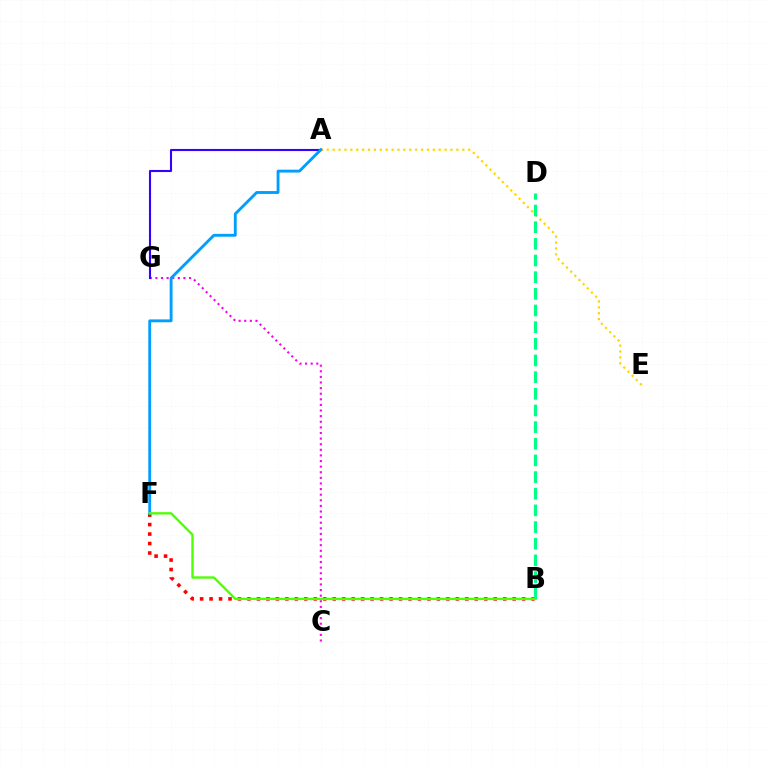{('C', 'G'): [{'color': '#ff00ed', 'line_style': 'dotted', 'thickness': 1.52}], ('A', 'G'): [{'color': '#3700ff', 'line_style': 'solid', 'thickness': 1.52}], ('B', 'F'): [{'color': '#ff0000', 'line_style': 'dotted', 'thickness': 2.57}, {'color': '#4fff00', 'line_style': 'solid', 'thickness': 1.68}], ('A', 'E'): [{'color': '#ffd500', 'line_style': 'dotted', 'thickness': 1.6}], ('B', 'D'): [{'color': '#00ff86', 'line_style': 'dashed', 'thickness': 2.26}], ('A', 'F'): [{'color': '#009eff', 'line_style': 'solid', 'thickness': 2.06}]}